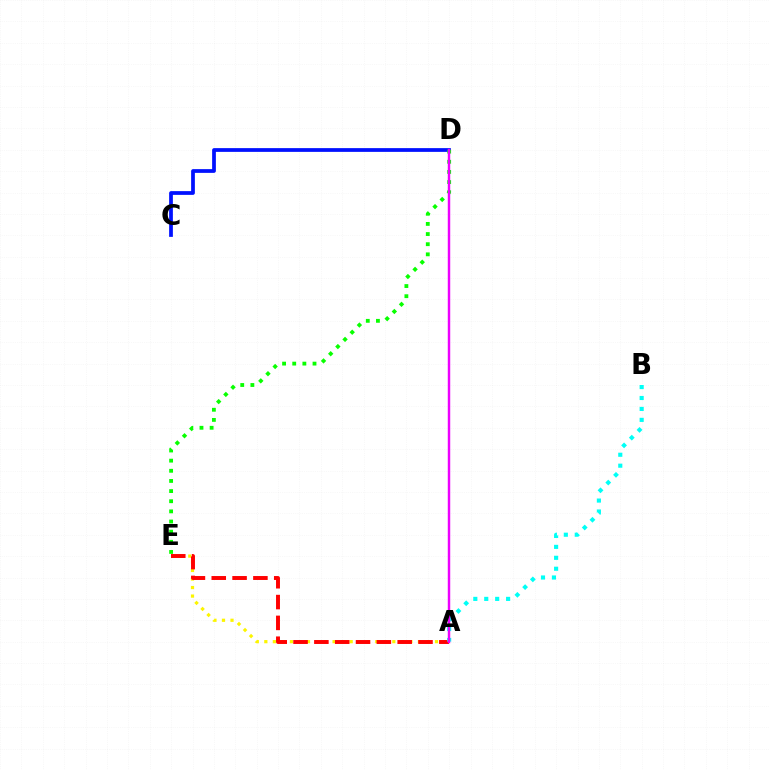{('A', 'E'): [{'color': '#fcf500', 'line_style': 'dotted', 'thickness': 2.32}, {'color': '#ff0000', 'line_style': 'dashed', 'thickness': 2.83}], ('C', 'D'): [{'color': '#0010ff', 'line_style': 'solid', 'thickness': 2.69}], ('D', 'E'): [{'color': '#08ff00', 'line_style': 'dotted', 'thickness': 2.76}], ('A', 'B'): [{'color': '#00fff6', 'line_style': 'dotted', 'thickness': 2.97}], ('A', 'D'): [{'color': '#ee00ff', 'line_style': 'solid', 'thickness': 1.76}]}